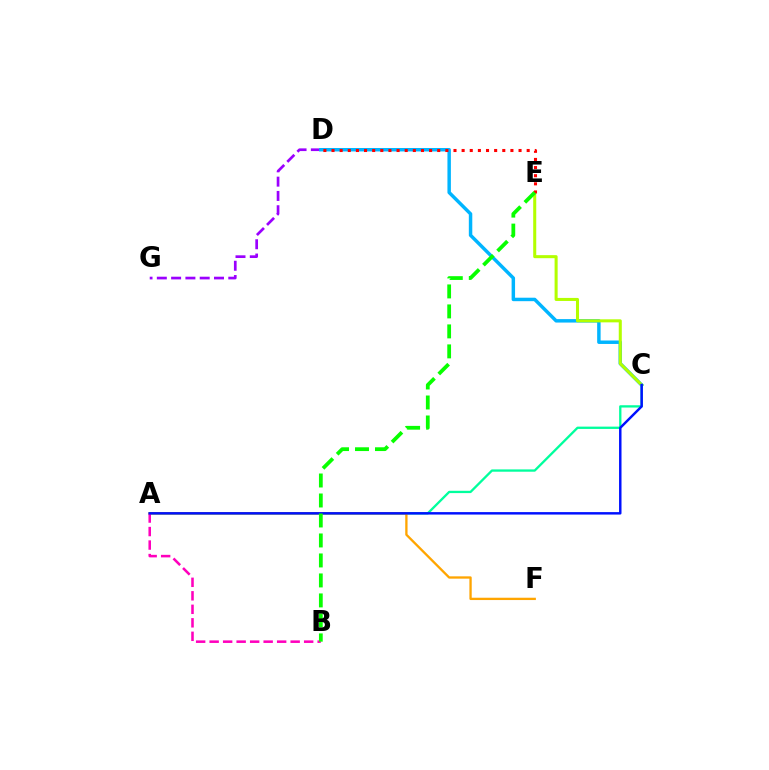{('D', 'G'): [{'color': '#9b00ff', 'line_style': 'dashed', 'thickness': 1.94}], ('C', 'D'): [{'color': '#00b5ff', 'line_style': 'solid', 'thickness': 2.49}], ('C', 'E'): [{'color': '#b3ff00', 'line_style': 'solid', 'thickness': 2.19}], ('D', 'E'): [{'color': '#ff0000', 'line_style': 'dotted', 'thickness': 2.21}], ('A', 'C'): [{'color': '#00ff9d', 'line_style': 'solid', 'thickness': 1.66}, {'color': '#0010ff', 'line_style': 'solid', 'thickness': 1.77}], ('A', 'F'): [{'color': '#ffa500', 'line_style': 'solid', 'thickness': 1.67}], ('A', 'B'): [{'color': '#ff00bd', 'line_style': 'dashed', 'thickness': 1.83}], ('B', 'E'): [{'color': '#08ff00', 'line_style': 'dashed', 'thickness': 2.72}]}